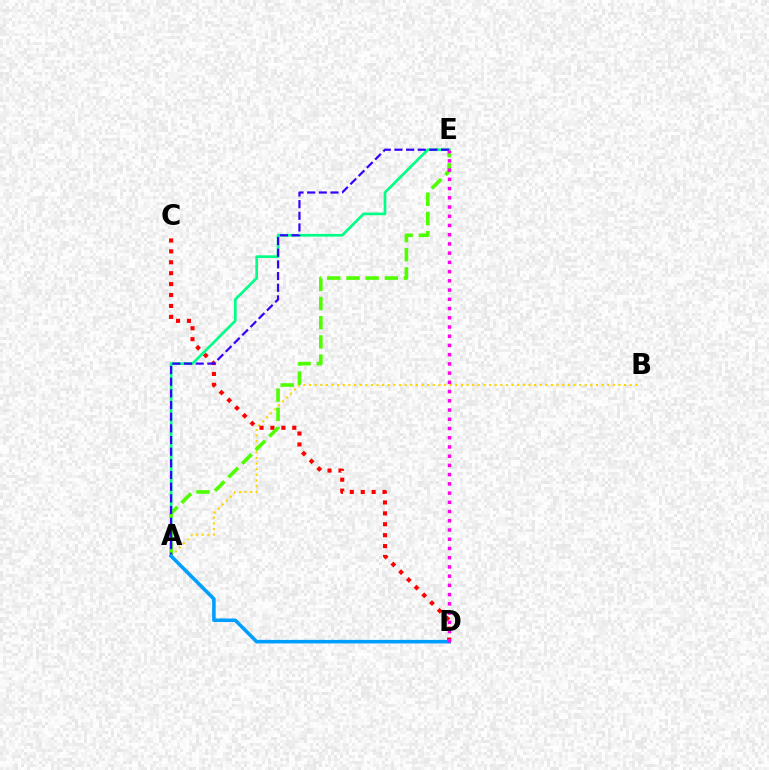{('A', 'B'): [{'color': '#ffd500', 'line_style': 'dotted', 'thickness': 1.53}], ('C', 'D'): [{'color': '#ff0000', 'line_style': 'dotted', 'thickness': 2.97}], ('A', 'E'): [{'color': '#00ff86', 'line_style': 'solid', 'thickness': 1.94}, {'color': '#4fff00', 'line_style': 'dashed', 'thickness': 2.61}, {'color': '#3700ff', 'line_style': 'dashed', 'thickness': 1.58}], ('A', 'D'): [{'color': '#009eff', 'line_style': 'solid', 'thickness': 2.56}], ('D', 'E'): [{'color': '#ff00ed', 'line_style': 'dotted', 'thickness': 2.51}]}